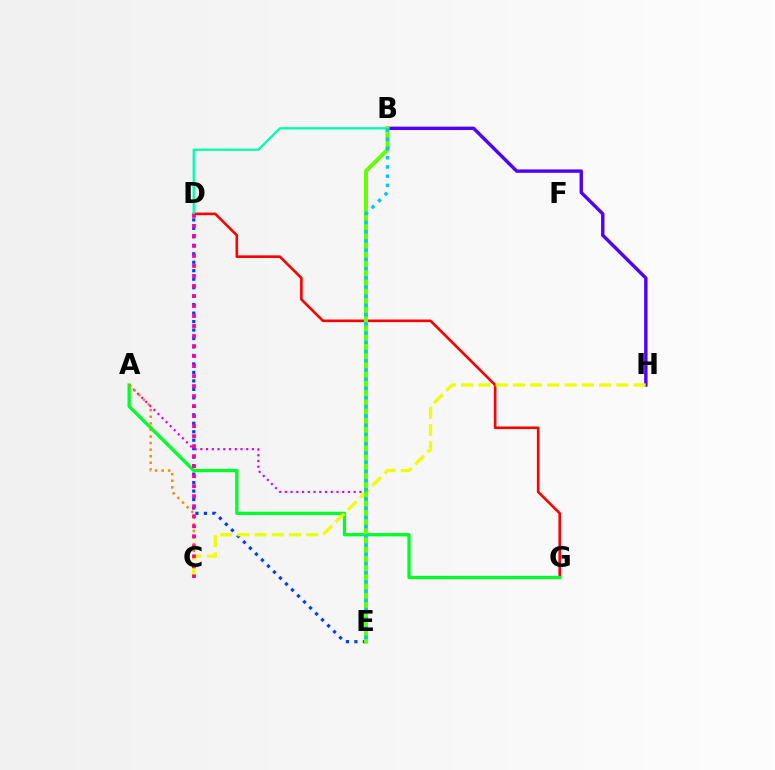{('D', 'E'): [{'color': '#003fff', 'line_style': 'dotted', 'thickness': 2.3}], ('D', 'G'): [{'color': '#ff0000', 'line_style': 'solid', 'thickness': 1.89}], ('A', 'E'): [{'color': '#d600ff', 'line_style': 'dotted', 'thickness': 1.56}], ('A', 'G'): [{'color': '#00ff27', 'line_style': 'solid', 'thickness': 2.35}], ('B', 'H'): [{'color': '#4f00ff', 'line_style': 'solid', 'thickness': 2.44}], ('A', 'C'): [{'color': '#ff8800', 'line_style': 'dotted', 'thickness': 1.79}], ('C', 'H'): [{'color': '#eeff00', 'line_style': 'dashed', 'thickness': 2.34}], ('B', 'D'): [{'color': '#00ffaf', 'line_style': 'solid', 'thickness': 1.67}], ('B', 'E'): [{'color': '#66ff00', 'line_style': 'solid', 'thickness': 2.88}, {'color': '#00c7ff', 'line_style': 'dotted', 'thickness': 2.5}], ('C', 'D'): [{'color': '#ff00a0', 'line_style': 'dotted', 'thickness': 2.72}]}